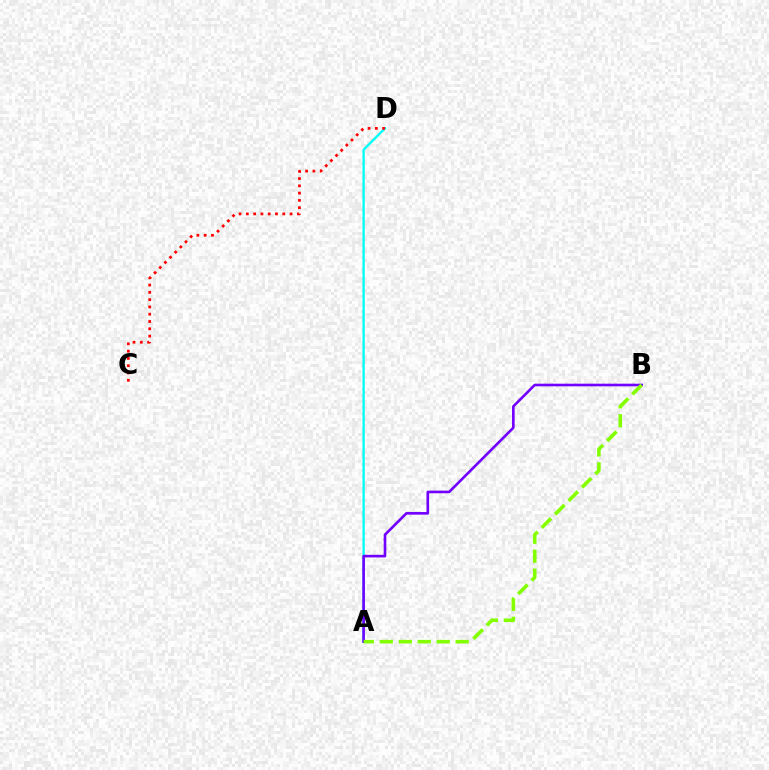{('A', 'D'): [{'color': '#00fff6', 'line_style': 'solid', 'thickness': 1.66}], ('A', 'B'): [{'color': '#7200ff', 'line_style': 'solid', 'thickness': 1.89}, {'color': '#84ff00', 'line_style': 'dashed', 'thickness': 2.58}], ('C', 'D'): [{'color': '#ff0000', 'line_style': 'dotted', 'thickness': 1.98}]}